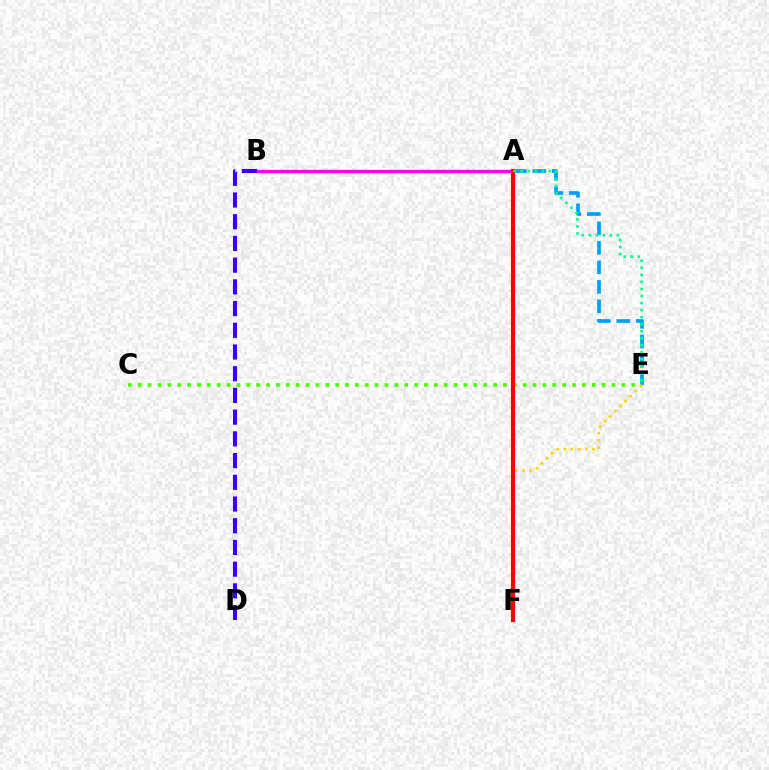{('A', 'E'): [{'color': '#009eff', 'line_style': 'dashed', 'thickness': 2.65}, {'color': '#00ff86', 'line_style': 'dotted', 'thickness': 1.91}], ('A', 'B'): [{'color': '#ff00ed', 'line_style': 'solid', 'thickness': 2.39}], ('E', 'F'): [{'color': '#ffd500', 'line_style': 'dotted', 'thickness': 1.95}], ('C', 'E'): [{'color': '#4fff00', 'line_style': 'dotted', 'thickness': 2.68}], ('A', 'F'): [{'color': '#ff0000', 'line_style': 'solid', 'thickness': 2.97}], ('B', 'D'): [{'color': '#3700ff', 'line_style': 'dashed', 'thickness': 2.95}]}